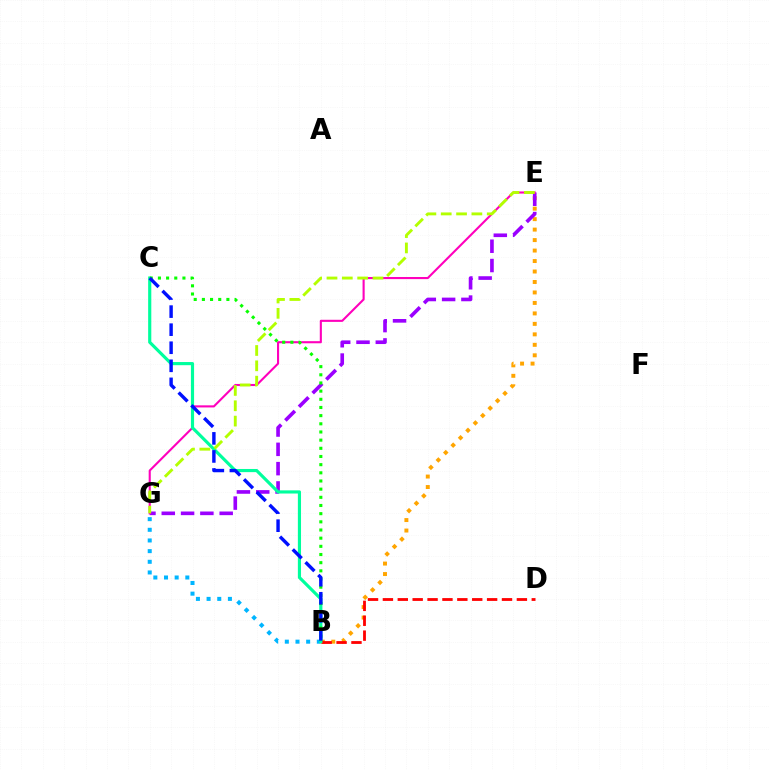{('B', 'G'): [{'color': '#00b5ff', 'line_style': 'dotted', 'thickness': 2.9}], ('B', 'E'): [{'color': '#ffa500', 'line_style': 'dotted', 'thickness': 2.85}], ('E', 'G'): [{'color': '#9b00ff', 'line_style': 'dashed', 'thickness': 2.62}, {'color': '#ff00bd', 'line_style': 'solid', 'thickness': 1.52}, {'color': '#b3ff00', 'line_style': 'dashed', 'thickness': 2.08}], ('B', 'D'): [{'color': '#ff0000', 'line_style': 'dashed', 'thickness': 2.02}], ('B', 'C'): [{'color': '#00ff9d', 'line_style': 'solid', 'thickness': 2.27}, {'color': '#08ff00', 'line_style': 'dotted', 'thickness': 2.22}, {'color': '#0010ff', 'line_style': 'dashed', 'thickness': 2.45}]}